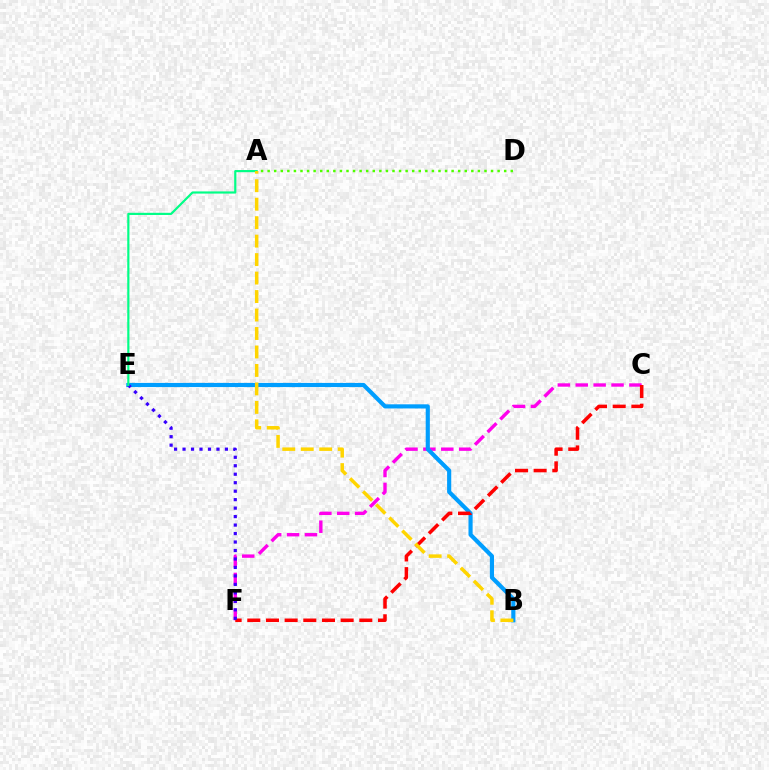{('C', 'F'): [{'color': '#ff00ed', 'line_style': 'dashed', 'thickness': 2.43}, {'color': '#ff0000', 'line_style': 'dashed', 'thickness': 2.54}], ('B', 'E'): [{'color': '#009eff', 'line_style': 'solid', 'thickness': 2.98}], ('A', 'D'): [{'color': '#4fff00', 'line_style': 'dotted', 'thickness': 1.79}], ('E', 'F'): [{'color': '#3700ff', 'line_style': 'dotted', 'thickness': 2.3}], ('A', 'E'): [{'color': '#00ff86', 'line_style': 'solid', 'thickness': 1.56}], ('A', 'B'): [{'color': '#ffd500', 'line_style': 'dashed', 'thickness': 2.51}]}